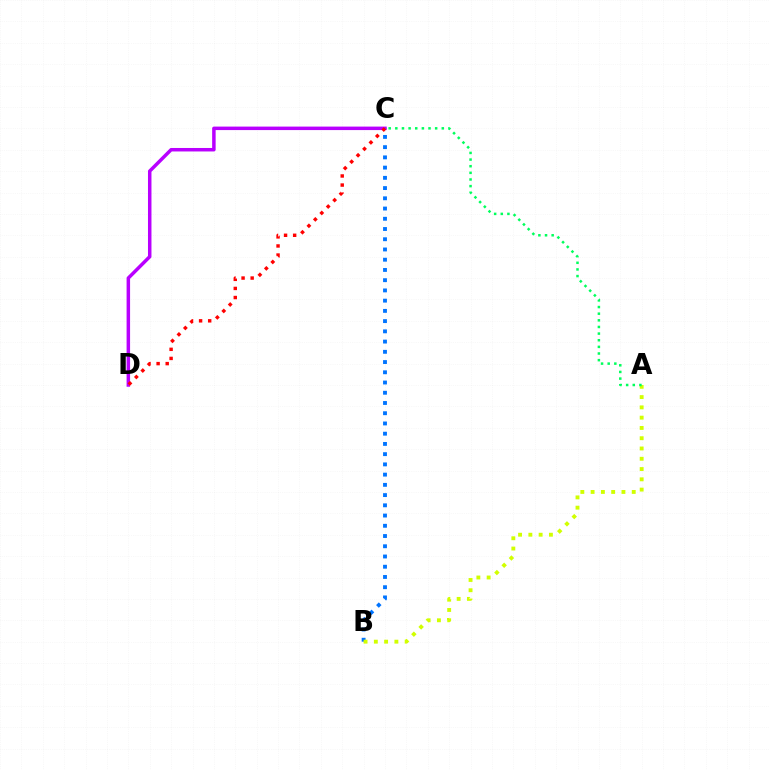{('C', 'D'): [{'color': '#b900ff', 'line_style': 'solid', 'thickness': 2.51}, {'color': '#ff0000', 'line_style': 'dotted', 'thickness': 2.47}], ('B', 'C'): [{'color': '#0074ff', 'line_style': 'dotted', 'thickness': 2.78}], ('A', 'B'): [{'color': '#d1ff00', 'line_style': 'dotted', 'thickness': 2.79}], ('A', 'C'): [{'color': '#00ff5c', 'line_style': 'dotted', 'thickness': 1.8}]}